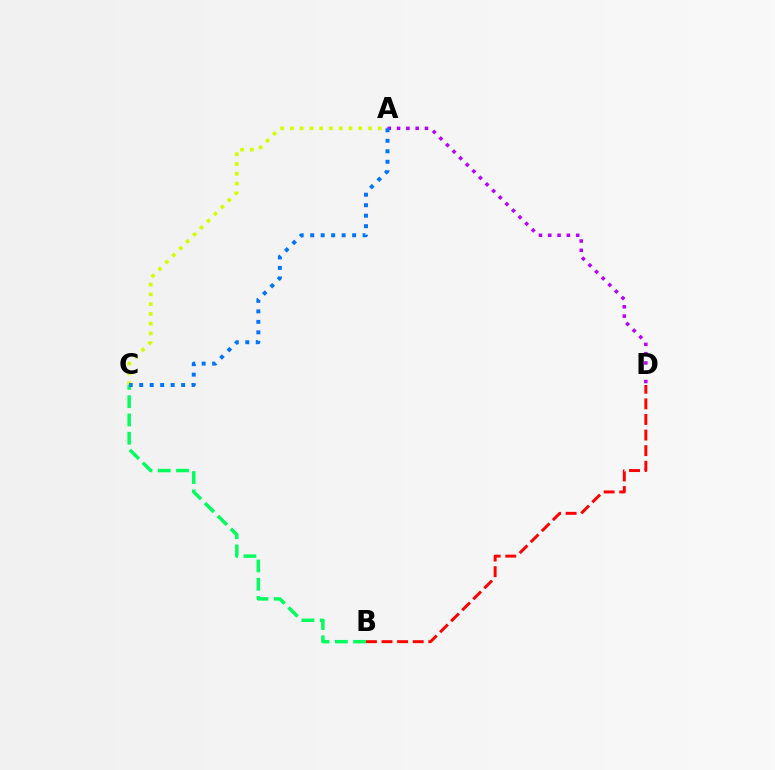{('B', 'D'): [{'color': '#ff0000', 'line_style': 'dashed', 'thickness': 2.12}], ('A', 'D'): [{'color': '#b900ff', 'line_style': 'dotted', 'thickness': 2.53}], ('B', 'C'): [{'color': '#00ff5c', 'line_style': 'dashed', 'thickness': 2.48}], ('A', 'C'): [{'color': '#d1ff00', 'line_style': 'dotted', 'thickness': 2.66}, {'color': '#0074ff', 'line_style': 'dotted', 'thickness': 2.85}]}